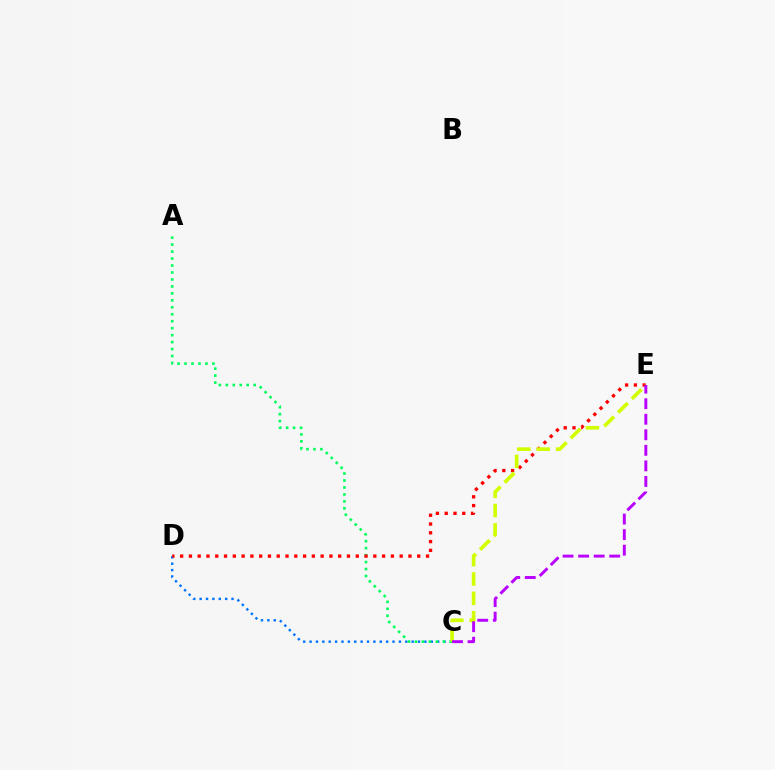{('C', 'D'): [{'color': '#0074ff', 'line_style': 'dotted', 'thickness': 1.73}], ('A', 'C'): [{'color': '#00ff5c', 'line_style': 'dotted', 'thickness': 1.89}], ('D', 'E'): [{'color': '#ff0000', 'line_style': 'dotted', 'thickness': 2.39}], ('C', 'E'): [{'color': '#d1ff00', 'line_style': 'dashed', 'thickness': 2.63}, {'color': '#b900ff', 'line_style': 'dashed', 'thickness': 2.11}]}